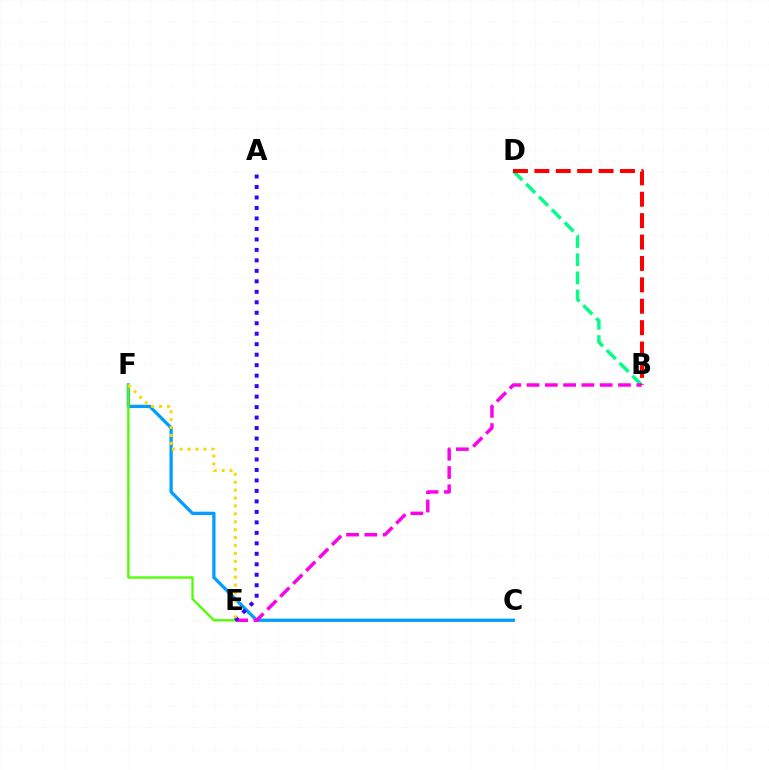{('C', 'F'): [{'color': '#009eff', 'line_style': 'solid', 'thickness': 2.35}], ('B', 'D'): [{'color': '#00ff86', 'line_style': 'dashed', 'thickness': 2.46}, {'color': '#ff0000', 'line_style': 'dashed', 'thickness': 2.91}], ('B', 'E'): [{'color': '#ff00ed', 'line_style': 'dashed', 'thickness': 2.48}], ('E', 'F'): [{'color': '#4fff00', 'line_style': 'solid', 'thickness': 1.66}, {'color': '#ffd500', 'line_style': 'dotted', 'thickness': 2.15}], ('A', 'E'): [{'color': '#3700ff', 'line_style': 'dotted', 'thickness': 2.85}]}